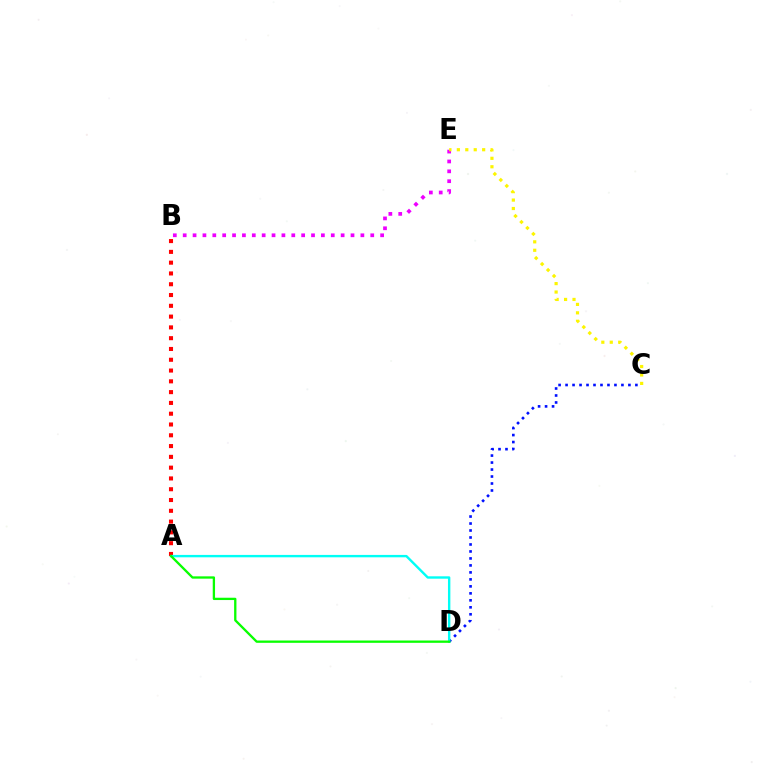{('B', 'E'): [{'color': '#ee00ff', 'line_style': 'dotted', 'thickness': 2.68}], ('C', 'D'): [{'color': '#0010ff', 'line_style': 'dotted', 'thickness': 1.9}], ('A', 'B'): [{'color': '#ff0000', 'line_style': 'dotted', 'thickness': 2.93}], ('A', 'D'): [{'color': '#00fff6', 'line_style': 'solid', 'thickness': 1.72}, {'color': '#08ff00', 'line_style': 'solid', 'thickness': 1.66}], ('C', 'E'): [{'color': '#fcf500', 'line_style': 'dotted', 'thickness': 2.29}]}